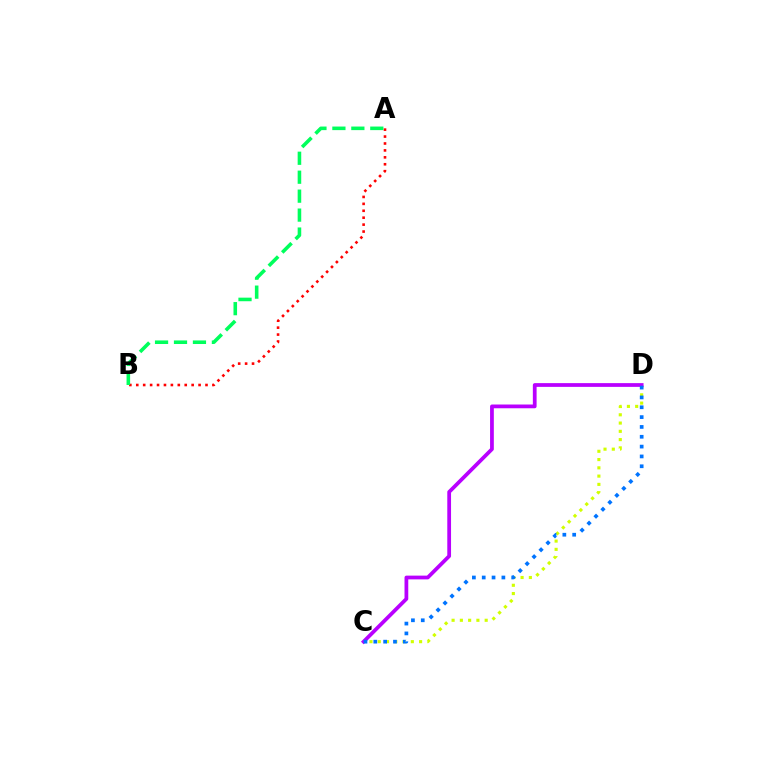{('C', 'D'): [{'color': '#d1ff00', 'line_style': 'dotted', 'thickness': 2.25}, {'color': '#b900ff', 'line_style': 'solid', 'thickness': 2.7}, {'color': '#0074ff', 'line_style': 'dotted', 'thickness': 2.67}], ('A', 'B'): [{'color': '#ff0000', 'line_style': 'dotted', 'thickness': 1.88}, {'color': '#00ff5c', 'line_style': 'dashed', 'thickness': 2.57}]}